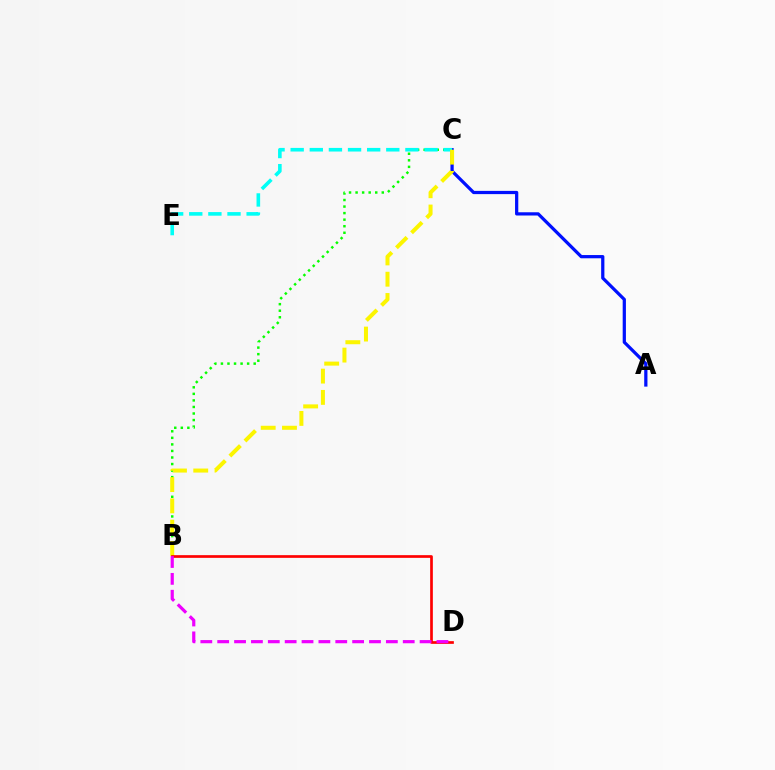{('B', 'C'): [{'color': '#08ff00', 'line_style': 'dotted', 'thickness': 1.78}, {'color': '#fcf500', 'line_style': 'dashed', 'thickness': 2.89}], ('A', 'C'): [{'color': '#0010ff', 'line_style': 'solid', 'thickness': 2.33}], ('C', 'E'): [{'color': '#00fff6', 'line_style': 'dashed', 'thickness': 2.6}], ('B', 'D'): [{'color': '#ff0000', 'line_style': 'solid', 'thickness': 1.94}, {'color': '#ee00ff', 'line_style': 'dashed', 'thickness': 2.29}]}